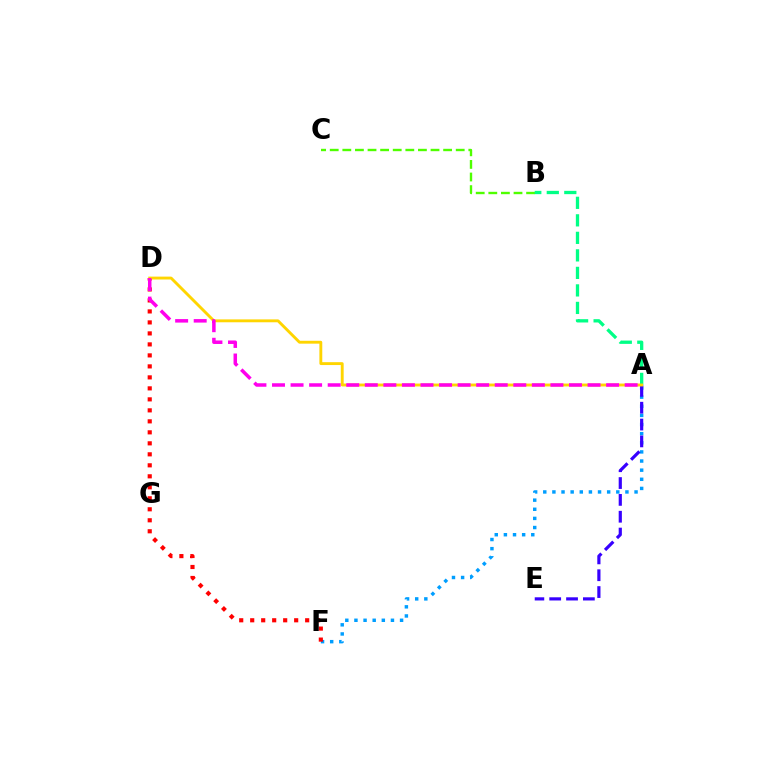{('A', 'F'): [{'color': '#009eff', 'line_style': 'dotted', 'thickness': 2.48}], ('B', 'C'): [{'color': '#4fff00', 'line_style': 'dashed', 'thickness': 1.71}], ('A', 'E'): [{'color': '#3700ff', 'line_style': 'dashed', 'thickness': 2.29}], ('A', 'B'): [{'color': '#00ff86', 'line_style': 'dashed', 'thickness': 2.38}], ('D', 'F'): [{'color': '#ff0000', 'line_style': 'dotted', 'thickness': 2.99}], ('A', 'D'): [{'color': '#ffd500', 'line_style': 'solid', 'thickness': 2.07}, {'color': '#ff00ed', 'line_style': 'dashed', 'thickness': 2.52}]}